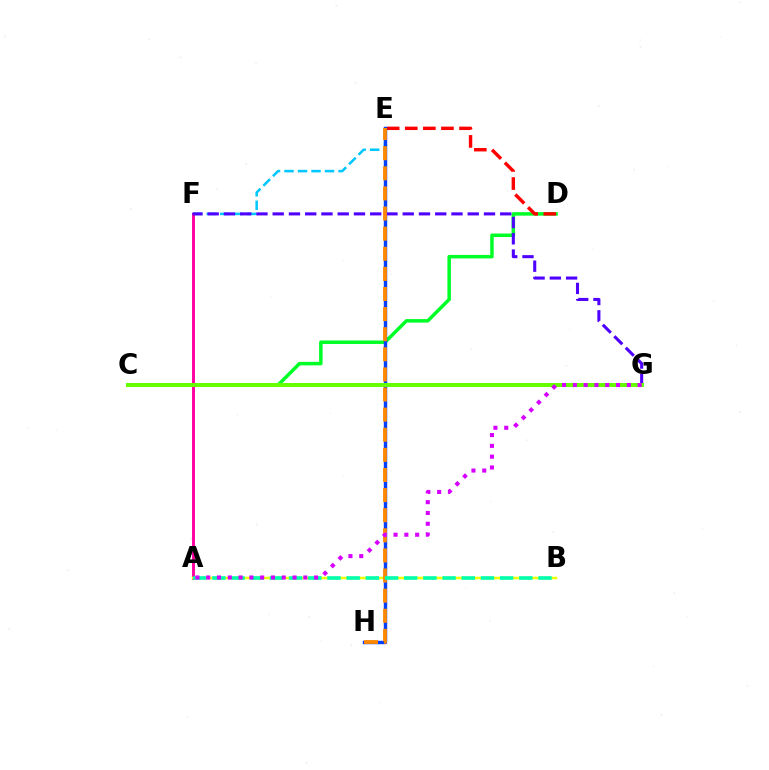{('C', 'D'): [{'color': '#00ff27', 'line_style': 'solid', 'thickness': 2.52}], ('E', 'F'): [{'color': '#00c7ff', 'line_style': 'dashed', 'thickness': 1.83}], ('A', 'F'): [{'color': '#ff00a0', 'line_style': 'solid', 'thickness': 2.11}], ('D', 'E'): [{'color': '#ff0000', 'line_style': 'dashed', 'thickness': 2.46}], ('E', 'H'): [{'color': '#003fff', 'line_style': 'solid', 'thickness': 2.47}, {'color': '#ff8800', 'line_style': 'dashed', 'thickness': 2.73}], ('A', 'B'): [{'color': '#eeff00', 'line_style': 'solid', 'thickness': 1.8}, {'color': '#00ffaf', 'line_style': 'dashed', 'thickness': 2.61}], ('F', 'G'): [{'color': '#4f00ff', 'line_style': 'dashed', 'thickness': 2.21}], ('C', 'G'): [{'color': '#66ff00', 'line_style': 'solid', 'thickness': 2.87}], ('A', 'G'): [{'color': '#d600ff', 'line_style': 'dotted', 'thickness': 2.93}]}